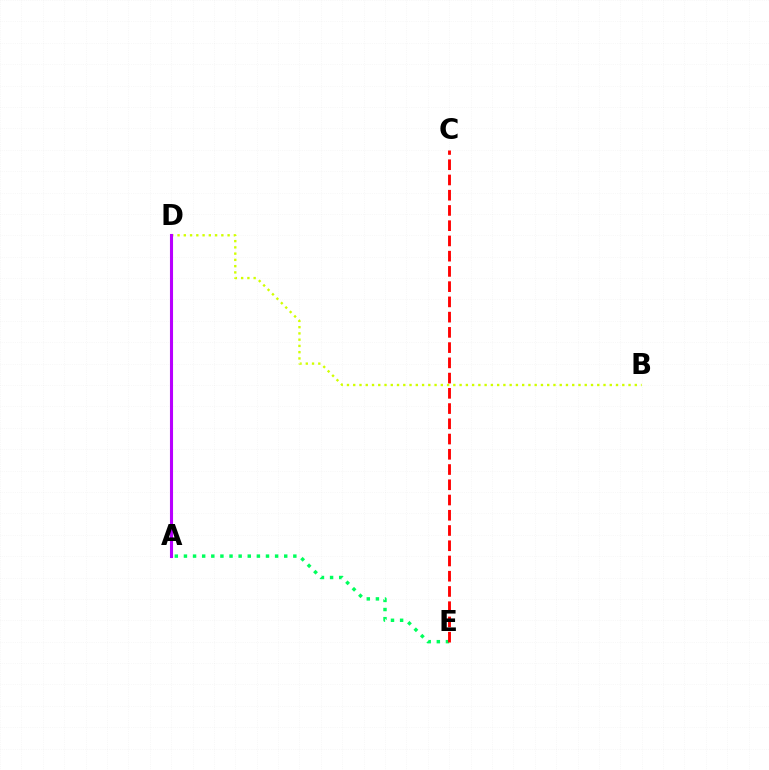{('A', 'E'): [{'color': '#00ff5c', 'line_style': 'dotted', 'thickness': 2.48}], ('B', 'D'): [{'color': '#d1ff00', 'line_style': 'dotted', 'thickness': 1.7}], ('C', 'E'): [{'color': '#ff0000', 'line_style': 'dashed', 'thickness': 2.07}], ('A', 'D'): [{'color': '#0074ff', 'line_style': 'solid', 'thickness': 2.07}, {'color': '#b900ff', 'line_style': 'solid', 'thickness': 2.22}]}